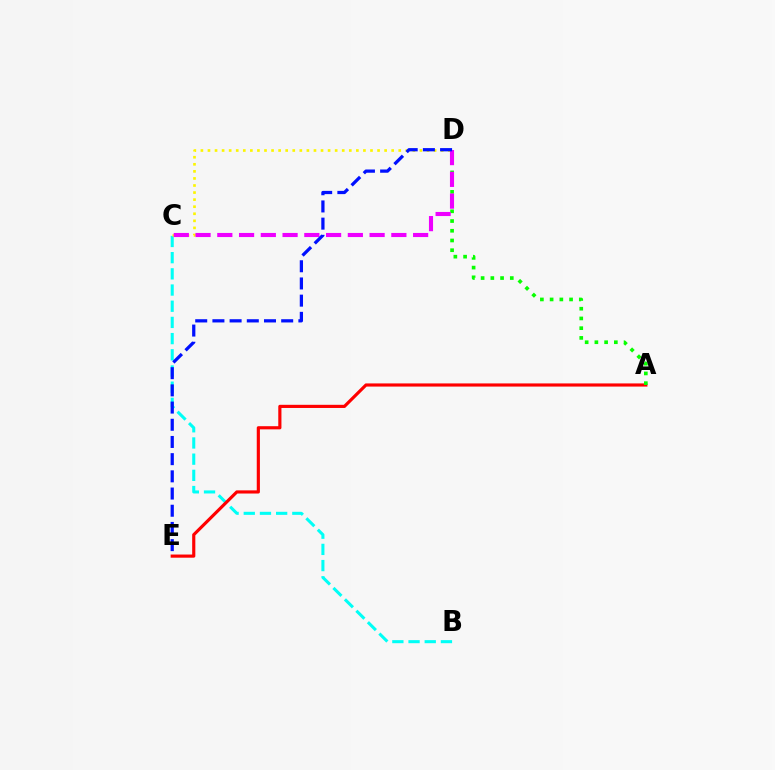{('B', 'C'): [{'color': '#00fff6', 'line_style': 'dashed', 'thickness': 2.2}], ('C', 'D'): [{'color': '#fcf500', 'line_style': 'dotted', 'thickness': 1.92}, {'color': '#ee00ff', 'line_style': 'dashed', 'thickness': 2.96}], ('A', 'E'): [{'color': '#ff0000', 'line_style': 'solid', 'thickness': 2.27}], ('A', 'D'): [{'color': '#08ff00', 'line_style': 'dotted', 'thickness': 2.64}], ('D', 'E'): [{'color': '#0010ff', 'line_style': 'dashed', 'thickness': 2.34}]}